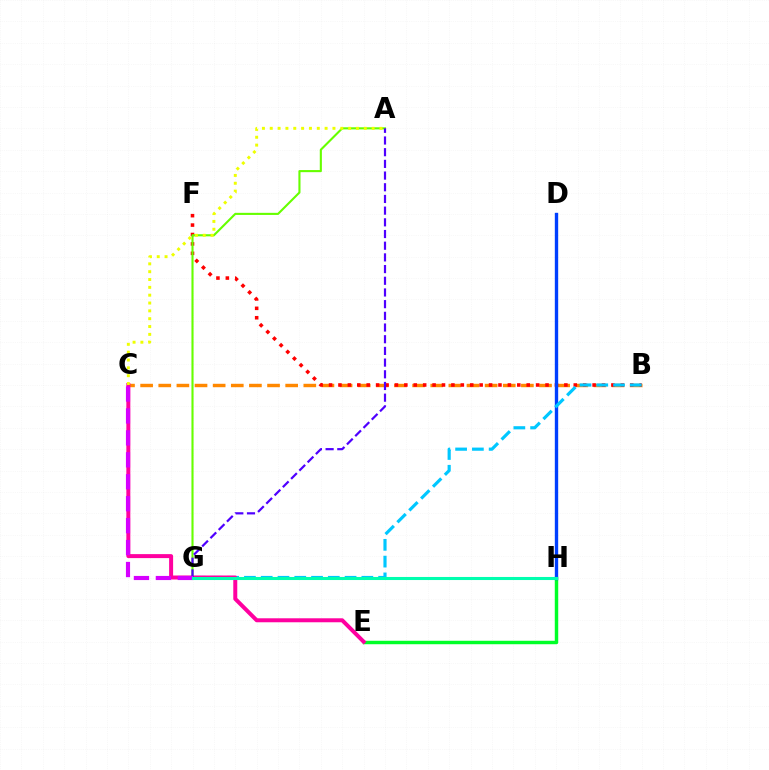{('E', 'H'): [{'color': '#00ff27', 'line_style': 'solid', 'thickness': 2.48}], ('B', 'C'): [{'color': '#ff8800', 'line_style': 'dashed', 'thickness': 2.46}], ('B', 'F'): [{'color': '#ff0000', 'line_style': 'dotted', 'thickness': 2.56}], ('A', 'G'): [{'color': '#66ff00', 'line_style': 'solid', 'thickness': 1.52}, {'color': '#4f00ff', 'line_style': 'dashed', 'thickness': 1.59}], ('D', 'H'): [{'color': '#003fff', 'line_style': 'solid', 'thickness': 2.42}], ('B', 'G'): [{'color': '#00c7ff', 'line_style': 'dashed', 'thickness': 2.28}], ('C', 'E'): [{'color': '#ff00a0', 'line_style': 'solid', 'thickness': 2.87}], ('C', 'G'): [{'color': '#d600ff', 'line_style': 'dashed', 'thickness': 2.98}], ('A', 'C'): [{'color': '#eeff00', 'line_style': 'dotted', 'thickness': 2.13}], ('G', 'H'): [{'color': '#00ffaf', 'line_style': 'solid', 'thickness': 2.21}]}